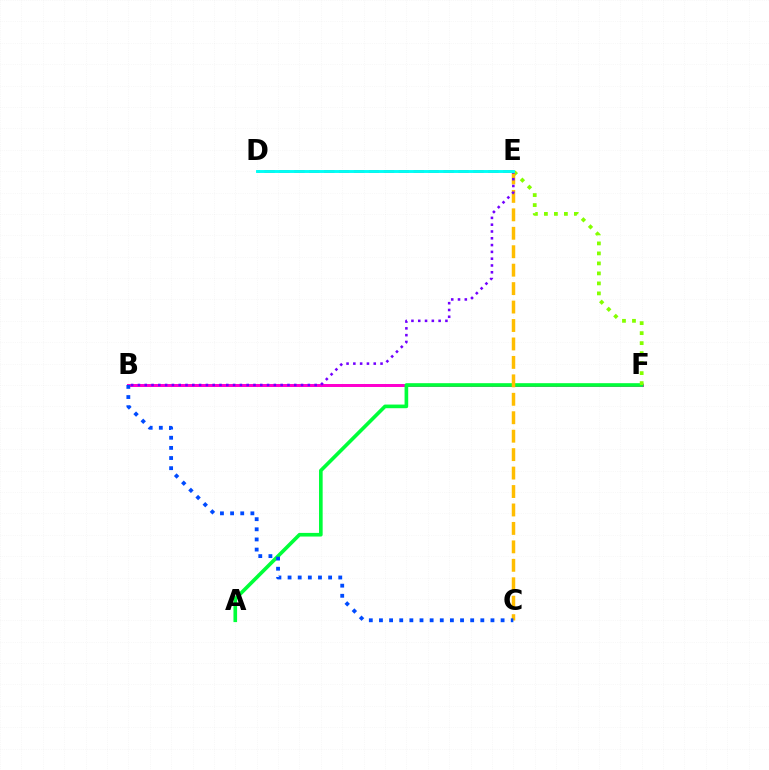{('B', 'F'): [{'color': '#ff00cf', 'line_style': 'solid', 'thickness': 2.16}], ('A', 'F'): [{'color': '#00ff39', 'line_style': 'solid', 'thickness': 2.62}], ('E', 'F'): [{'color': '#84ff00', 'line_style': 'dotted', 'thickness': 2.72}], ('C', 'E'): [{'color': '#ffbd00', 'line_style': 'dashed', 'thickness': 2.51}], ('D', 'E'): [{'color': '#ff0000', 'line_style': 'dashed', 'thickness': 2.03}, {'color': '#00fff6', 'line_style': 'solid', 'thickness': 2.1}], ('B', 'C'): [{'color': '#004bff', 'line_style': 'dotted', 'thickness': 2.75}], ('B', 'E'): [{'color': '#7200ff', 'line_style': 'dotted', 'thickness': 1.85}]}